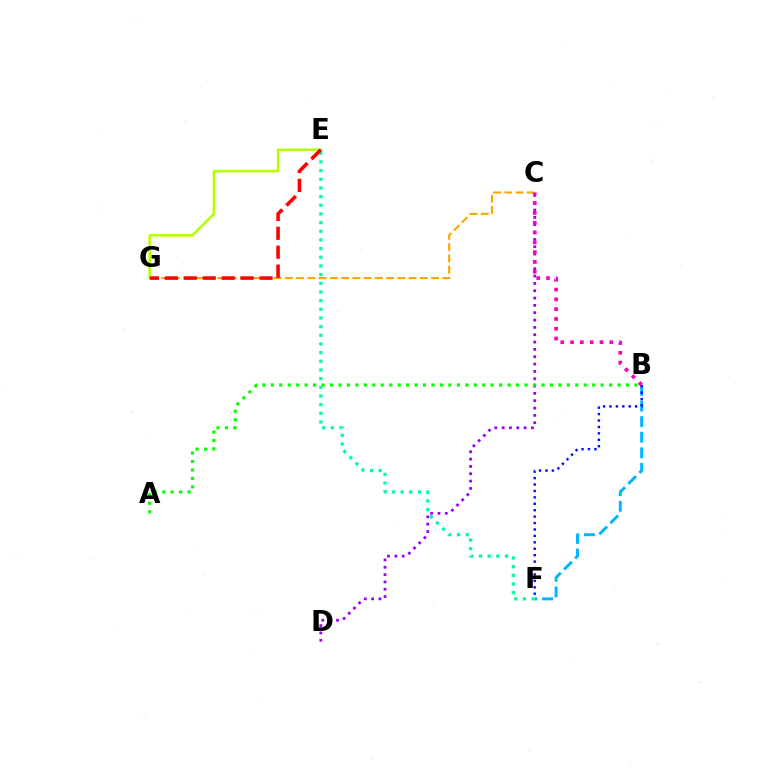{('B', 'F'): [{'color': '#00b5ff', 'line_style': 'dashed', 'thickness': 2.12}, {'color': '#0010ff', 'line_style': 'dotted', 'thickness': 1.75}], ('E', 'F'): [{'color': '#00ff9d', 'line_style': 'dotted', 'thickness': 2.36}], ('C', 'D'): [{'color': '#9b00ff', 'line_style': 'dotted', 'thickness': 1.99}], ('A', 'B'): [{'color': '#08ff00', 'line_style': 'dotted', 'thickness': 2.3}], ('C', 'G'): [{'color': '#ffa500', 'line_style': 'dashed', 'thickness': 1.53}], ('E', 'G'): [{'color': '#b3ff00', 'line_style': 'solid', 'thickness': 1.83}, {'color': '#ff0000', 'line_style': 'dashed', 'thickness': 2.57}], ('B', 'C'): [{'color': '#ff00bd', 'line_style': 'dotted', 'thickness': 2.66}]}